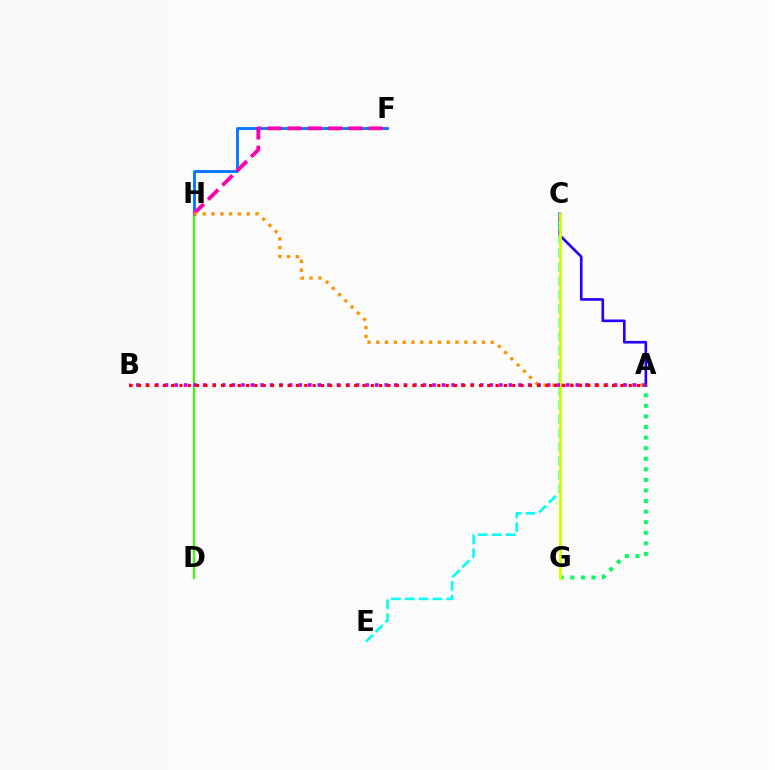{('A', 'G'): [{'color': '#00ff5c', 'line_style': 'dotted', 'thickness': 2.87}], ('A', 'C'): [{'color': '#2500ff', 'line_style': 'solid', 'thickness': 1.91}], ('D', 'H'): [{'color': '#3dff00', 'line_style': 'solid', 'thickness': 1.61}], ('C', 'E'): [{'color': '#00fff6', 'line_style': 'dashed', 'thickness': 1.88}], ('F', 'H'): [{'color': '#0074ff', 'line_style': 'solid', 'thickness': 2.03}, {'color': '#ff00ac', 'line_style': 'dashed', 'thickness': 2.75}], ('C', 'G'): [{'color': '#d1ff00', 'line_style': 'solid', 'thickness': 2.06}], ('A', 'H'): [{'color': '#ff9400', 'line_style': 'dotted', 'thickness': 2.39}], ('A', 'B'): [{'color': '#b900ff', 'line_style': 'dotted', 'thickness': 2.6}, {'color': '#ff0000', 'line_style': 'dotted', 'thickness': 2.26}]}